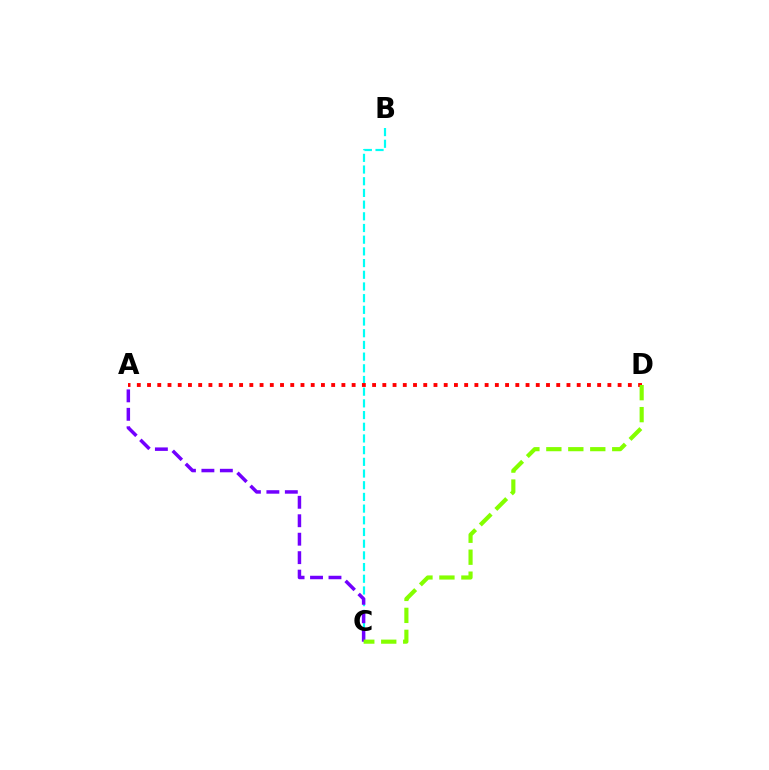{('B', 'C'): [{'color': '#00fff6', 'line_style': 'dashed', 'thickness': 1.59}], ('A', 'C'): [{'color': '#7200ff', 'line_style': 'dashed', 'thickness': 2.51}], ('A', 'D'): [{'color': '#ff0000', 'line_style': 'dotted', 'thickness': 2.78}], ('C', 'D'): [{'color': '#84ff00', 'line_style': 'dashed', 'thickness': 2.98}]}